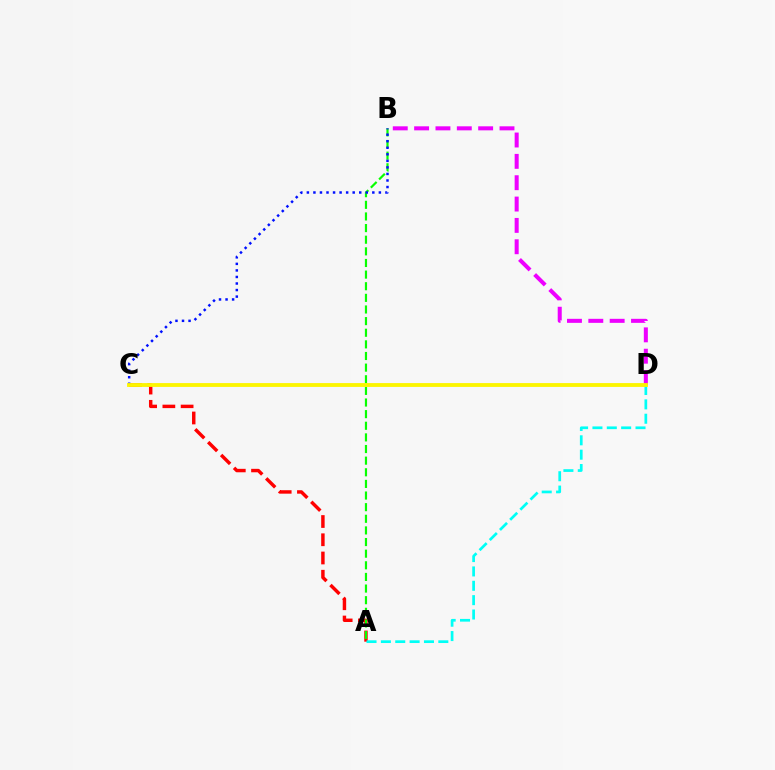{('A', 'C'): [{'color': '#ff0000', 'line_style': 'dashed', 'thickness': 2.48}], ('A', 'D'): [{'color': '#00fff6', 'line_style': 'dashed', 'thickness': 1.95}], ('B', 'D'): [{'color': '#ee00ff', 'line_style': 'dashed', 'thickness': 2.9}], ('A', 'B'): [{'color': '#08ff00', 'line_style': 'dashed', 'thickness': 1.58}], ('B', 'C'): [{'color': '#0010ff', 'line_style': 'dotted', 'thickness': 1.78}], ('C', 'D'): [{'color': '#fcf500', 'line_style': 'solid', 'thickness': 2.76}]}